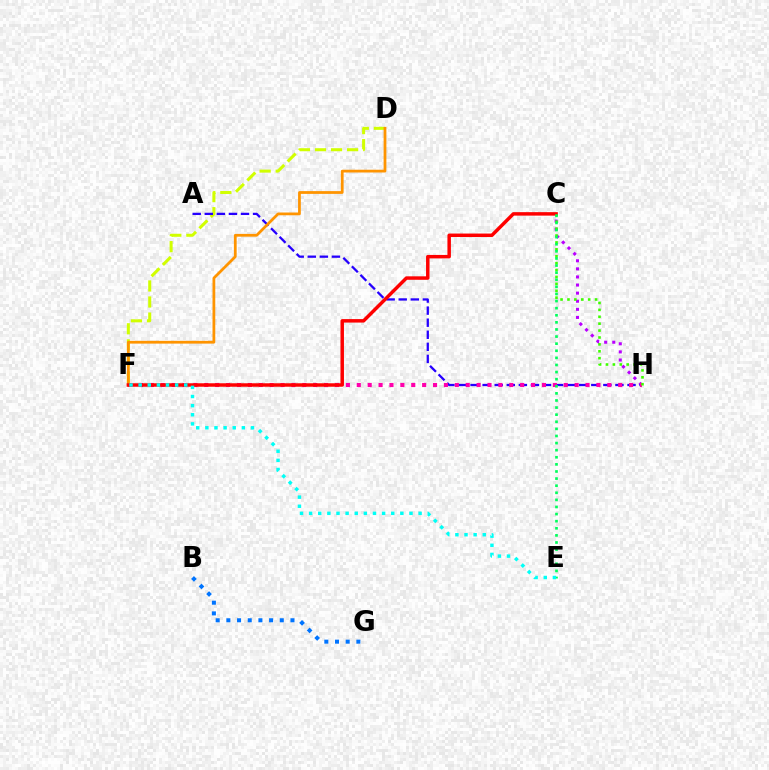{('C', 'H'): [{'color': '#b900ff', 'line_style': 'dotted', 'thickness': 2.2}, {'color': '#3dff00', 'line_style': 'dotted', 'thickness': 1.88}], ('D', 'F'): [{'color': '#d1ff00', 'line_style': 'dashed', 'thickness': 2.18}, {'color': '#ff9400', 'line_style': 'solid', 'thickness': 1.99}], ('A', 'H'): [{'color': '#2500ff', 'line_style': 'dashed', 'thickness': 1.64}], ('F', 'H'): [{'color': '#ff00ac', 'line_style': 'dotted', 'thickness': 2.96}], ('B', 'G'): [{'color': '#0074ff', 'line_style': 'dotted', 'thickness': 2.9}], ('C', 'F'): [{'color': '#ff0000', 'line_style': 'solid', 'thickness': 2.5}], ('C', 'E'): [{'color': '#00ff5c', 'line_style': 'dotted', 'thickness': 1.93}], ('E', 'F'): [{'color': '#00fff6', 'line_style': 'dotted', 'thickness': 2.48}]}